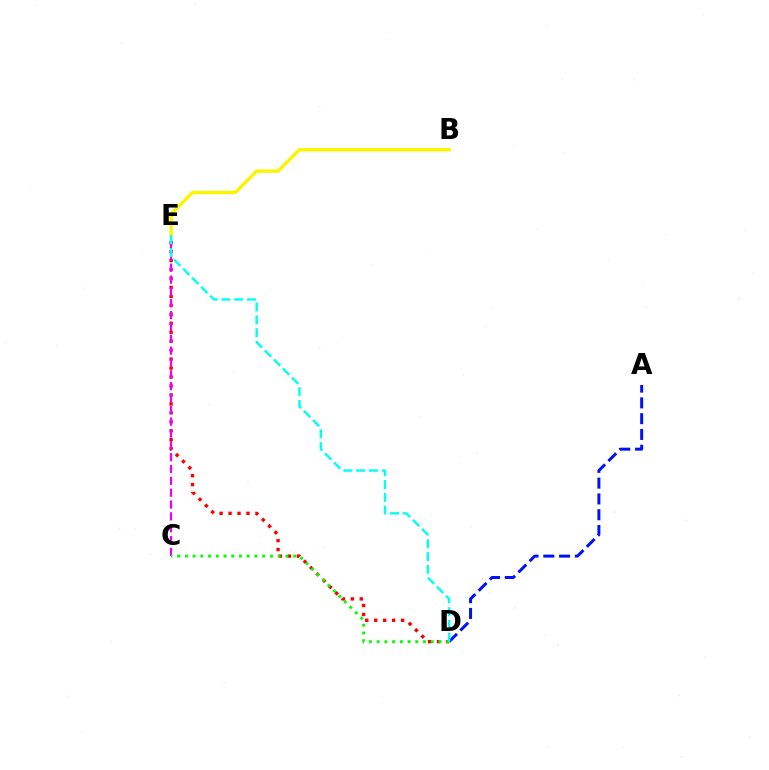{('D', 'E'): [{'color': '#ff0000', 'line_style': 'dotted', 'thickness': 2.43}, {'color': '#00fff6', 'line_style': 'dashed', 'thickness': 1.74}], ('A', 'D'): [{'color': '#0010ff', 'line_style': 'dashed', 'thickness': 2.14}], ('C', 'E'): [{'color': '#ee00ff', 'line_style': 'dashed', 'thickness': 1.61}], ('B', 'E'): [{'color': '#fcf500', 'line_style': 'solid', 'thickness': 2.44}], ('C', 'D'): [{'color': '#08ff00', 'line_style': 'dotted', 'thickness': 2.1}]}